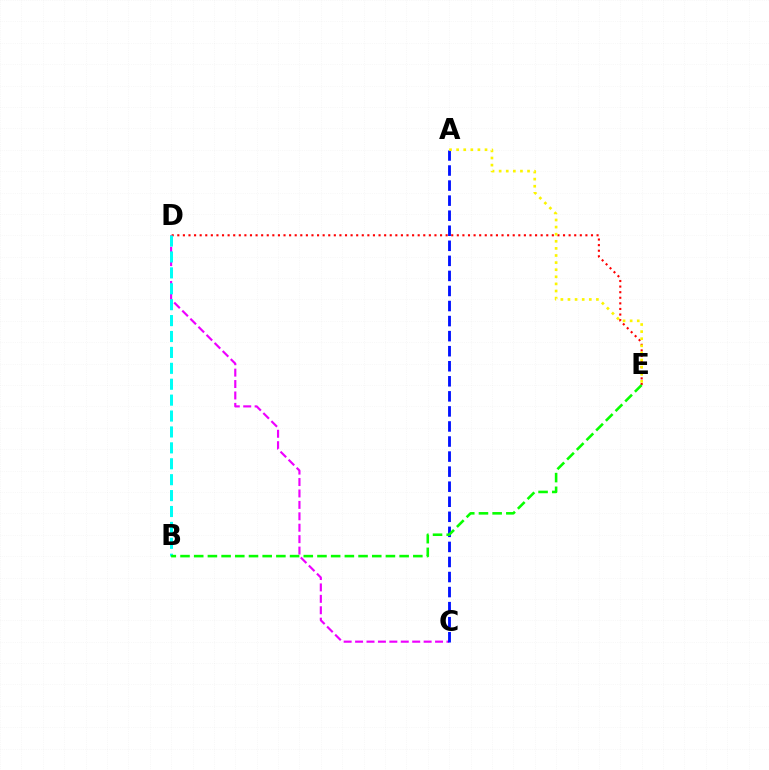{('C', 'D'): [{'color': '#ee00ff', 'line_style': 'dashed', 'thickness': 1.55}], ('D', 'E'): [{'color': '#ff0000', 'line_style': 'dotted', 'thickness': 1.52}], ('A', 'C'): [{'color': '#0010ff', 'line_style': 'dashed', 'thickness': 2.05}], ('B', 'D'): [{'color': '#00fff6', 'line_style': 'dashed', 'thickness': 2.16}], ('A', 'E'): [{'color': '#fcf500', 'line_style': 'dotted', 'thickness': 1.93}], ('B', 'E'): [{'color': '#08ff00', 'line_style': 'dashed', 'thickness': 1.86}]}